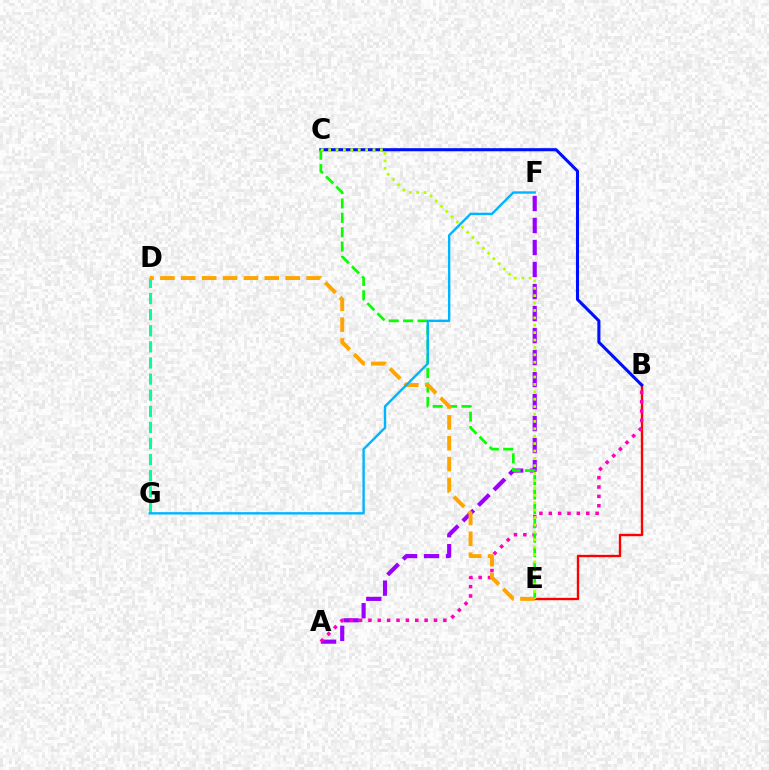{('B', 'E'): [{'color': '#ff0000', 'line_style': 'solid', 'thickness': 1.7}], ('B', 'C'): [{'color': '#0010ff', 'line_style': 'solid', 'thickness': 2.22}], ('A', 'F'): [{'color': '#9b00ff', 'line_style': 'dashed', 'thickness': 2.99}], ('A', 'B'): [{'color': '#ff00bd', 'line_style': 'dotted', 'thickness': 2.54}], ('D', 'G'): [{'color': '#00ff9d', 'line_style': 'dashed', 'thickness': 2.19}], ('C', 'E'): [{'color': '#08ff00', 'line_style': 'dashed', 'thickness': 1.95}, {'color': '#b3ff00', 'line_style': 'dotted', 'thickness': 2.01}], ('D', 'E'): [{'color': '#ffa500', 'line_style': 'dashed', 'thickness': 2.84}], ('F', 'G'): [{'color': '#00b5ff', 'line_style': 'solid', 'thickness': 1.72}]}